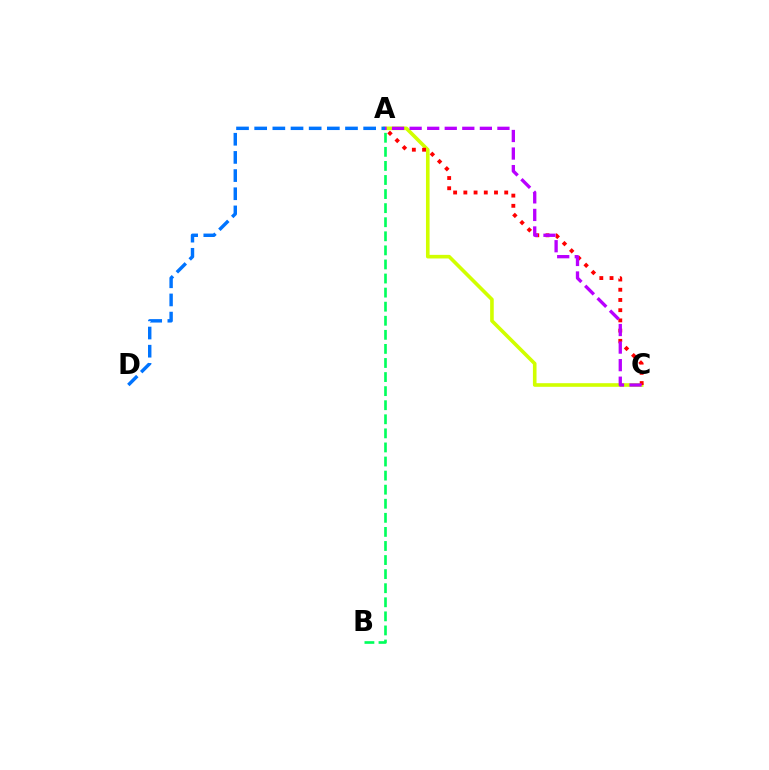{('A', 'C'): [{'color': '#d1ff00', 'line_style': 'solid', 'thickness': 2.6}, {'color': '#ff0000', 'line_style': 'dotted', 'thickness': 2.78}, {'color': '#b900ff', 'line_style': 'dashed', 'thickness': 2.39}], ('A', 'D'): [{'color': '#0074ff', 'line_style': 'dashed', 'thickness': 2.47}], ('A', 'B'): [{'color': '#00ff5c', 'line_style': 'dashed', 'thickness': 1.91}]}